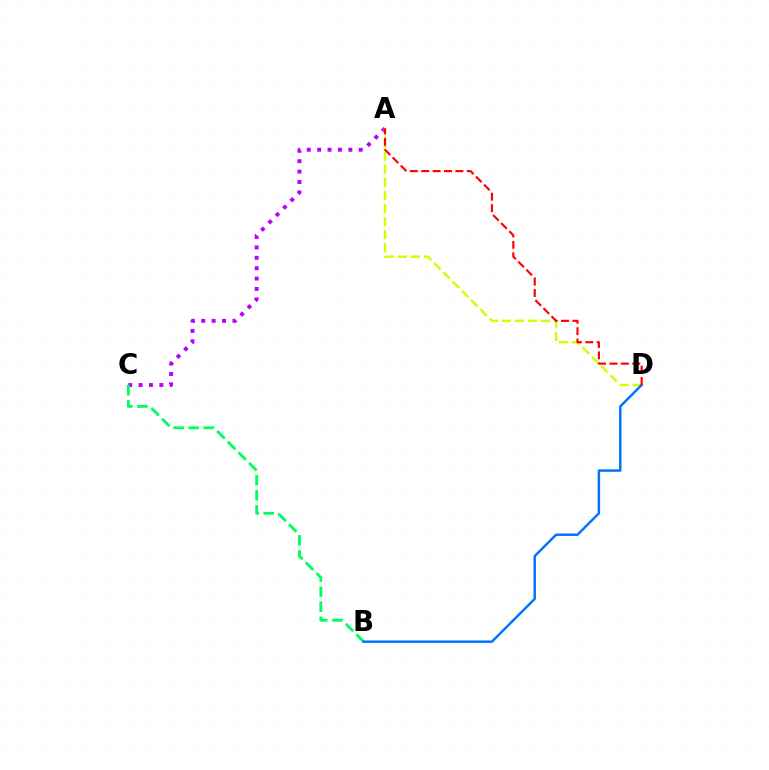{('A', 'C'): [{'color': '#b900ff', 'line_style': 'dotted', 'thickness': 2.82}], ('A', 'D'): [{'color': '#d1ff00', 'line_style': 'dashed', 'thickness': 1.78}, {'color': '#ff0000', 'line_style': 'dashed', 'thickness': 1.55}], ('B', 'C'): [{'color': '#00ff5c', 'line_style': 'dashed', 'thickness': 2.05}], ('B', 'D'): [{'color': '#0074ff', 'line_style': 'solid', 'thickness': 1.77}]}